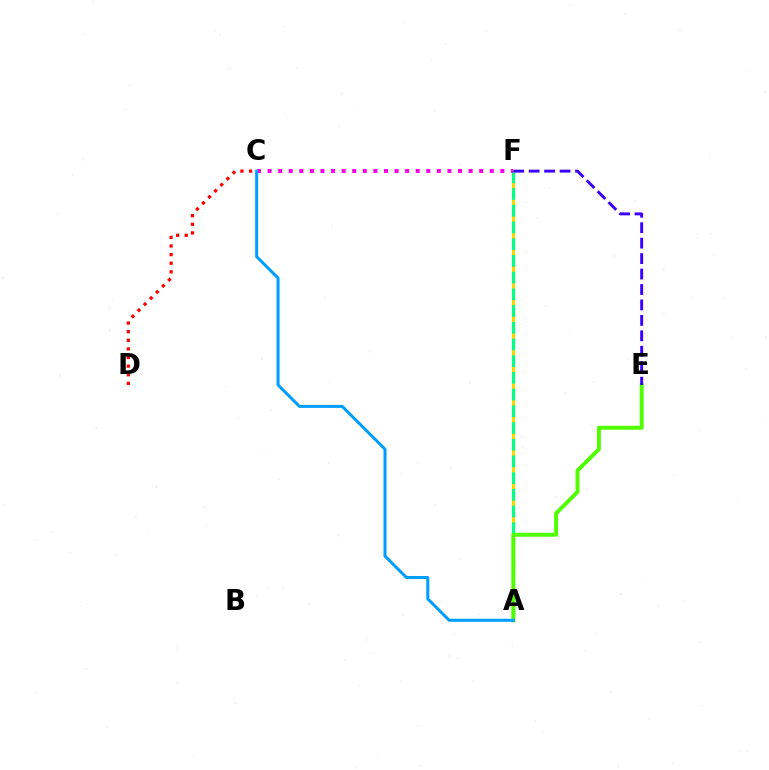{('A', 'F'): [{'color': '#ffd500', 'line_style': 'solid', 'thickness': 2.24}, {'color': '#00ff86', 'line_style': 'dashed', 'thickness': 2.27}], ('C', 'D'): [{'color': '#ff0000', 'line_style': 'dotted', 'thickness': 2.34}], ('C', 'F'): [{'color': '#ff00ed', 'line_style': 'dotted', 'thickness': 2.87}], ('A', 'E'): [{'color': '#4fff00', 'line_style': 'solid', 'thickness': 2.83}], ('A', 'C'): [{'color': '#009eff', 'line_style': 'solid', 'thickness': 2.17}], ('E', 'F'): [{'color': '#3700ff', 'line_style': 'dashed', 'thickness': 2.1}]}